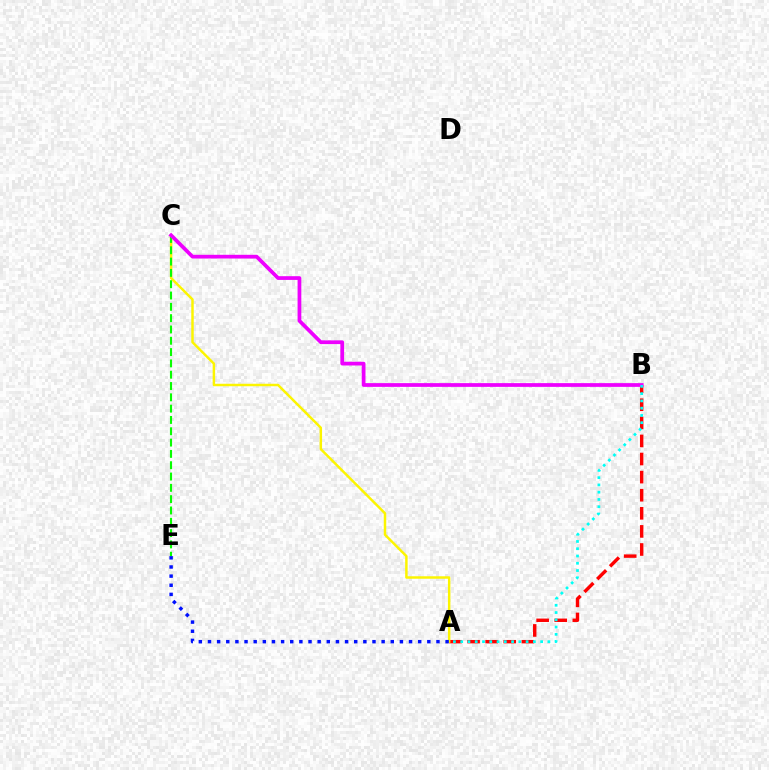{('A', 'B'): [{'color': '#ff0000', 'line_style': 'dashed', 'thickness': 2.46}, {'color': '#00fff6', 'line_style': 'dotted', 'thickness': 1.97}], ('A', 'C'): [{'color': '#fcf500', 'line_style': 'solid', 'thickness': 1.78}], ('C', 'E'): [{'color': '#08ff00', 'line_style': 'dashed', 'thickness': 1.54}], ('B', 'C'): [{'color': '#ee00ff', 'line_style': 'solid', 'thickness': 2.69}], ('A', 'E'): [{'color': '#0010ff', 'line_style': 'dotted', 'thickness': 2.48}]}